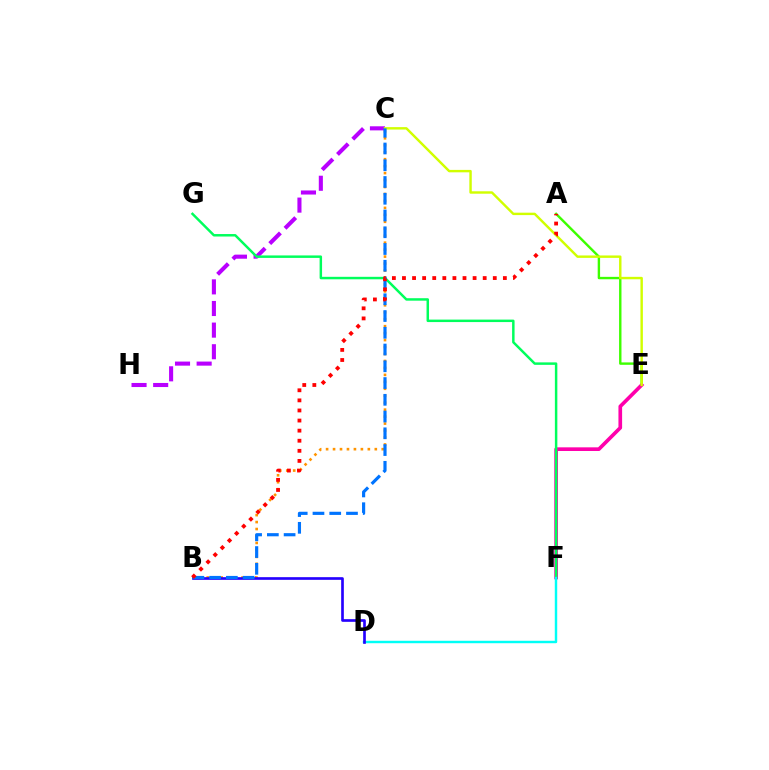{('B', 'C'): [{'color': '#ff9400', 'line_style': 'dotted', 'thickness': 1.89}, {'color': '#0074ff', 'line_style': 'dashed', 'thickness': 2.28}], ('A', 'E'): [{'color': '#3dff00', 'line_style': 'solid', 'thickness': 1.73}], ('C', 'H'): [{'color': '#b900ff', 'line_style': 'dashed', 'thickness': 2.94}], ('E', 'F'): [{'color': '#ff00ac', 'line_style': 'solid', 'thickness': 2.64}], ('F', 'G'): [{'color': '#00ff5c', 'line_style': 'solid', 'thickness': 1.78}], ('D', 'F'): [{'color': '#00fff6', 'line_style': 'solid', 'thickness': 1.76}], ('B', 'D'): [{'color': '#2500ff', 'line_style': 'solid', 'thickness': 1.92}], ('C', 'E'): [{'color': '#d1ff00', 'line_style': 'solid', 'thickness': 1.75}], ('A', 'B'): [{'color': '#ff0000', 'line_style': 'dotted', 'thickness': 2.74}]}